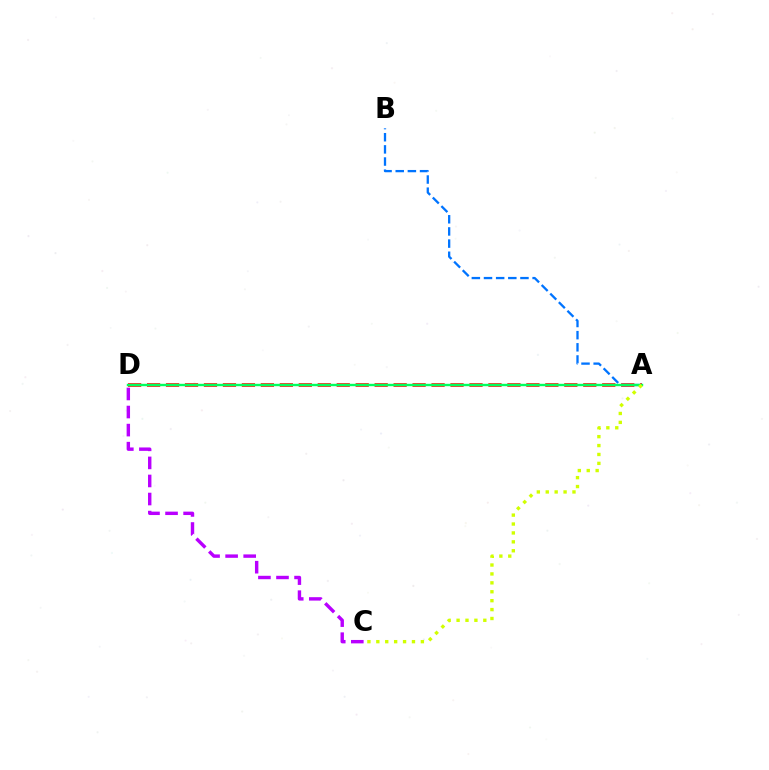{('A', 'D'): [{'color': '#ff0000', 'line_style': 'dashed', 'thickness': 2.58}, {'color': '#00ff5c', 'line_style': 'solid', 'thickness': 1.72}], ('A', 'B'): [{'color': '#0074ff', 'line_style': 'dashed', 'thickness': 1.65}], ('A', 'C'): [{'color': '#d1ff00', 'line_style': 'dotted', 'thickness': 2.42}], ('C', 'D'): [{'color': '#b900ff', 'line_style': 'dashed', 'thickness': 2.45}]}